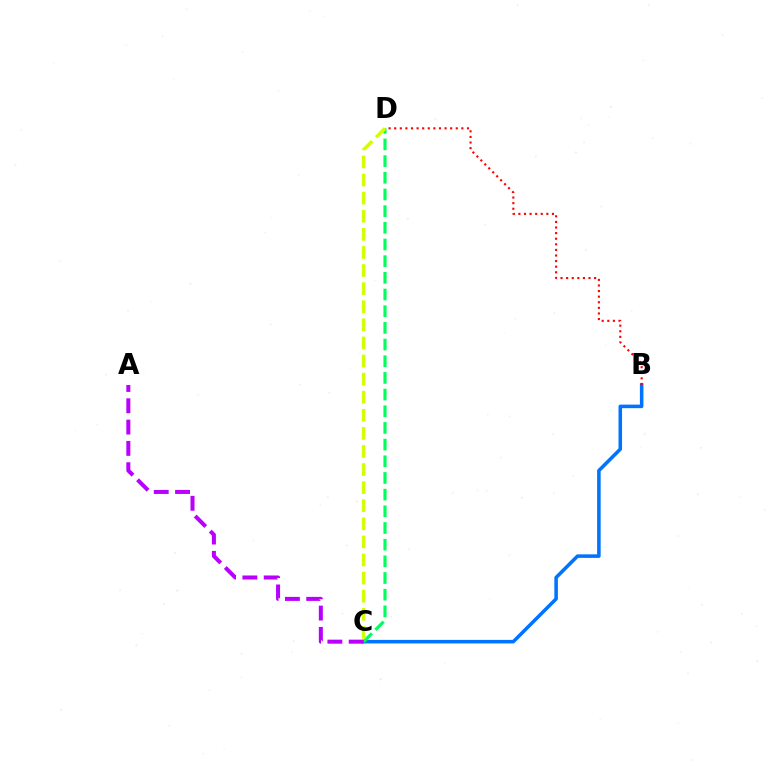{('B', 'C'): [{'color': '#0074ff', 'line_style': 'solid', 'thickness': 2.55}], ('C', 'D'): [{'color': '#00ff5c', 'line_style': 'dashed', 'thickness': 2.27}, {'color': '#d1ff00', 'line_style': 'dashed', 'thickness': 2.46}], ('B', 'D'): [{'color': '#ff0000', 'line_style': 'dotted', 'thickness': 1.52}], ('A', 'C'): [{'color': '#b900ff', 'line_style': 'dashed', 'thickness': 2.89}]}